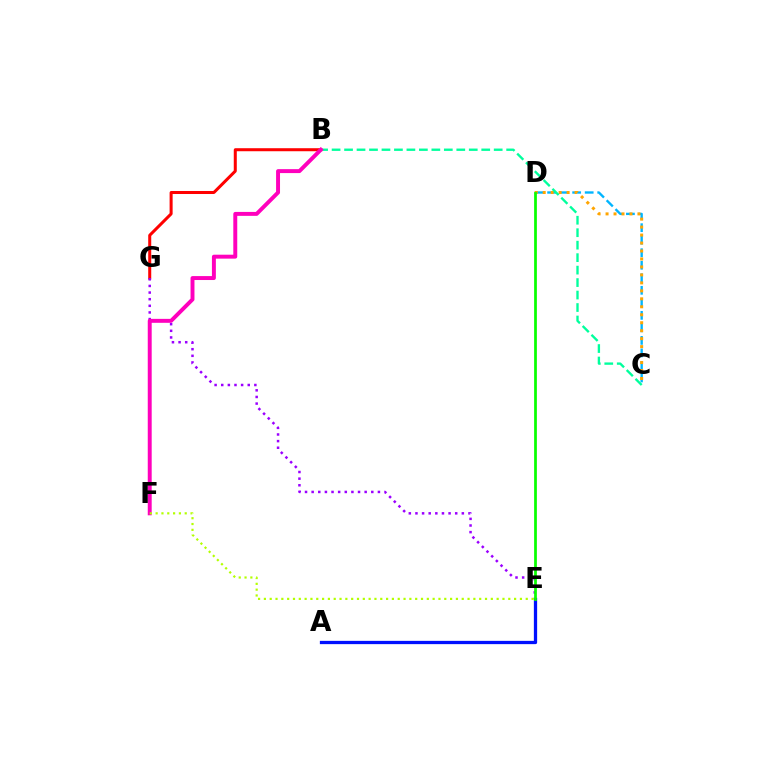{('C', 'D'): [{'color': '#00b5ff', 'line_style': 'dashed', 'thickness': 1.7}, {'color': '#ffa500', 'line_style': 'dotted', 'thickness': 2.17}], ('B', 'G'): [{'color': '#ff0000', 'line_style': 'solid', 'thickness': 2.18}], ('A', 'E'): [{'color': '#0010ff', 'line_style': 'solid', 'thickness': 2.35}], ('B', 'C'): [{'color': '#00ff9d', 'line_style': 'dashed', 'thickness': 1.69}], ('E', 'G'): [{'color': '#9b00ff', 'line_style': 'dotted', 'thickness': 1.8}], ('D', 'E'): [{'color': '#08ff00', 'line_style': 'solid', 'thickness': 1.97}], ('B', 'F'): [{'color': '#ff00bd', 'line_style': 'solid', 'thickness': 2.84}], ('E', 'F'): [{'color': '#b3ff00', 'line_style': 'dotted', 'thickness': 1.58}]}